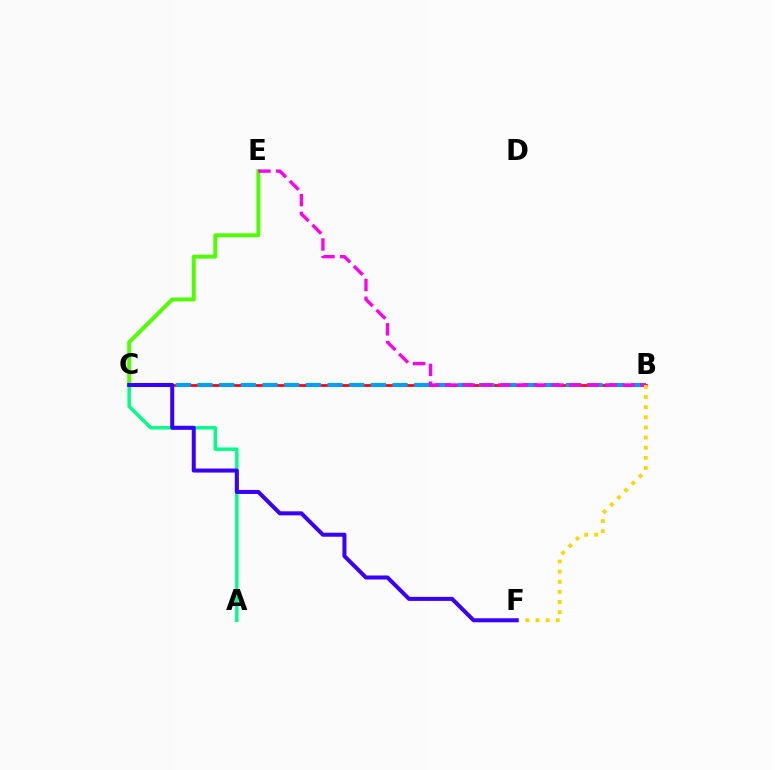{('B', 'C'): [{'color': '#ff0000', 'line_style': 'solid', 'thickness': 1.96}, {'color': '#009eff', 'line_style': 'dashed', 'thickness': 2.94}], ('A', 'C'): [{'color': '#00ff86', 'line_style': 'solid', 'thickness': 2.48}], ('C', 'E'): [{'color': '#4fff00', 'line_style': 'solid', 'thickness': 2.82}], ('B', 'E'): [{'color': '#ff00ed', 'line_style': 'dashed', 'thickness': 2.41}], ('B', 'F'): [{'color': '#ffd500', 'line_style': 'dotted', 'thickness': 2.75}], ('C', 'F'): [{'color': '#3700ff', 'line_style': 'solid', 'thickness': 2.89}]}